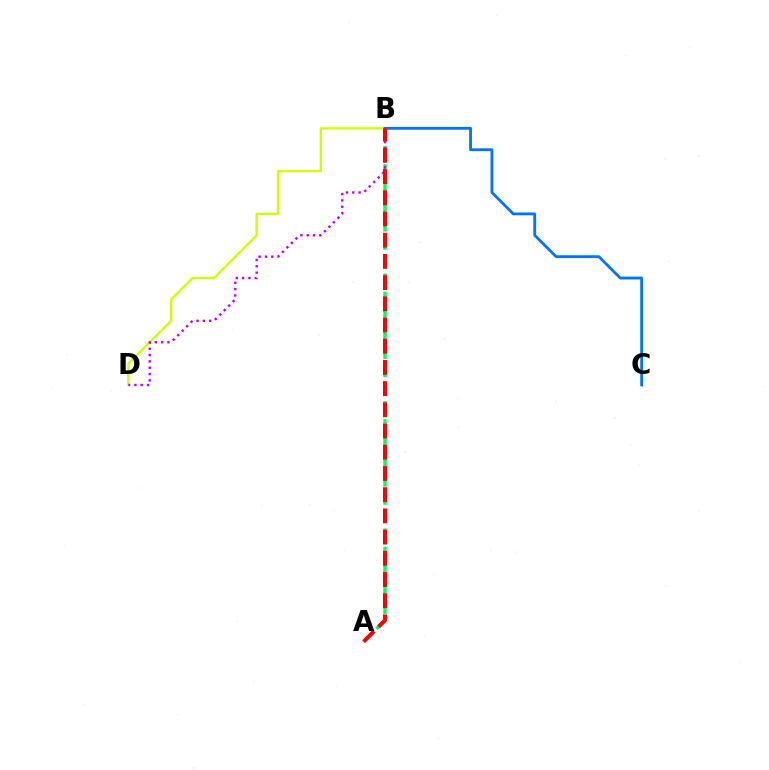{('B', 'D'): [{'color': '#d1ff00', 'line_style': 'solid', 'thickness': 1.68}, {'color': '#b900ff', 'line_style': 'dotted', 'thickness': 1.72}], ('B', 'C'): [{'color': '#0074ff', 'line_style': 'solid', 'thickness': 2.03}], ('A', 'B'): [{'color': '#00ff5c', 'line_style': 'dashed', 'thickness': 2.47}, {'color': '#ff0000', 'line_style': 'dashed', 'thickness': 2.88}]}